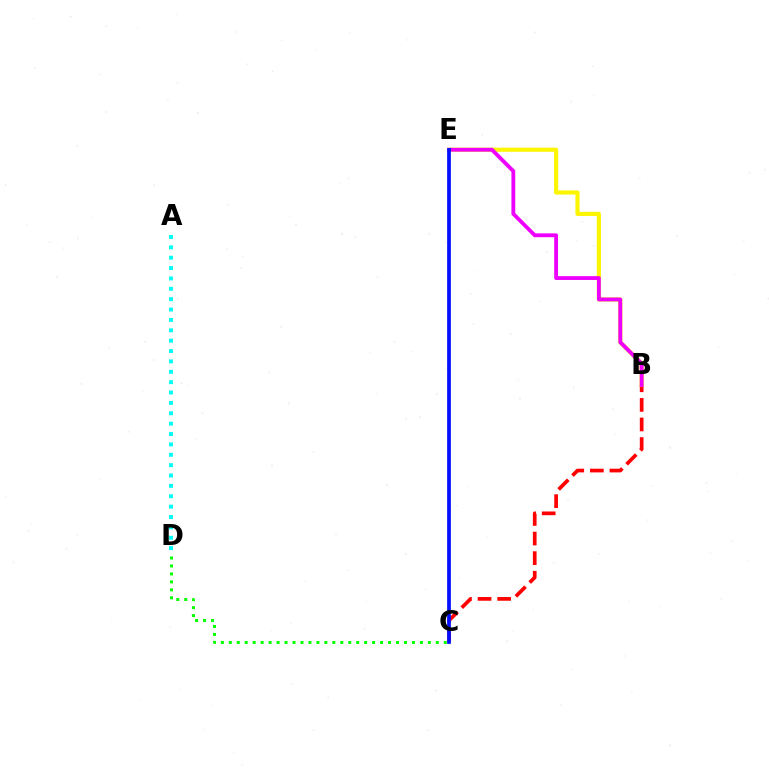{('B', 'C'): [{'color': '#ff0000', 'line_style': 'dashed', 'thickness': 2.66}], ('C', 'D'): [{'color': '#08ff00', 'line_style': 'dotted', 'thickness': 2.16}], ('B', 'E'): [{'color': '#fcf500', 'line_style': 'solid', 'thickness': 2.98}, {'color': '#ee00ff', 'line_style': 'solid', 'thickness': 2.76}], ('A', 'D'): [{'color': '#00fff6', 'line_style': 'dotted', 'thickness': 2.82}], ('C', 'E'): [{'color': '#0010ff', 'line_style': 'solid', 'thickness': 2.69}]}